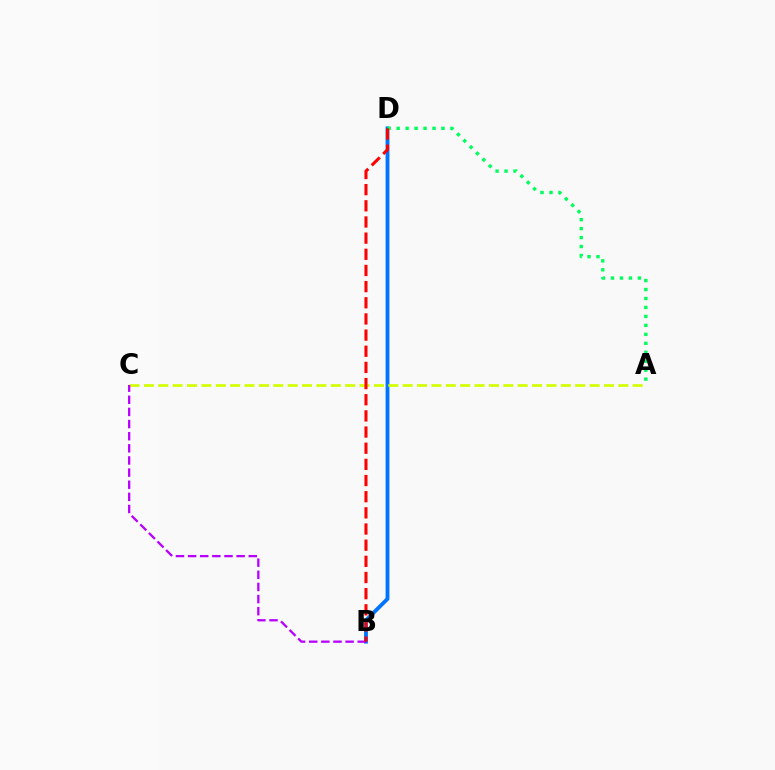{('B', 'D'): [{'color': '#0074ff', 'line_style': 'solid', 'thickness': 2.76}, {'color': '#ff0000', 'line_style': 'dashed', 'thickness': 2.2}], ('A', 'C'): [{'color': '#d1ff00', 'line_style': 'dashed', 'thickness': 1.95}], ('B', 'C'): [{'color': '#b900ff', 'line_style': 'dashed', 'thickness': 1.65}], ('A', 'D'): [{'color': '#00ff5c', 'line_style': 'dotted', 'thickness': 2.44}]}